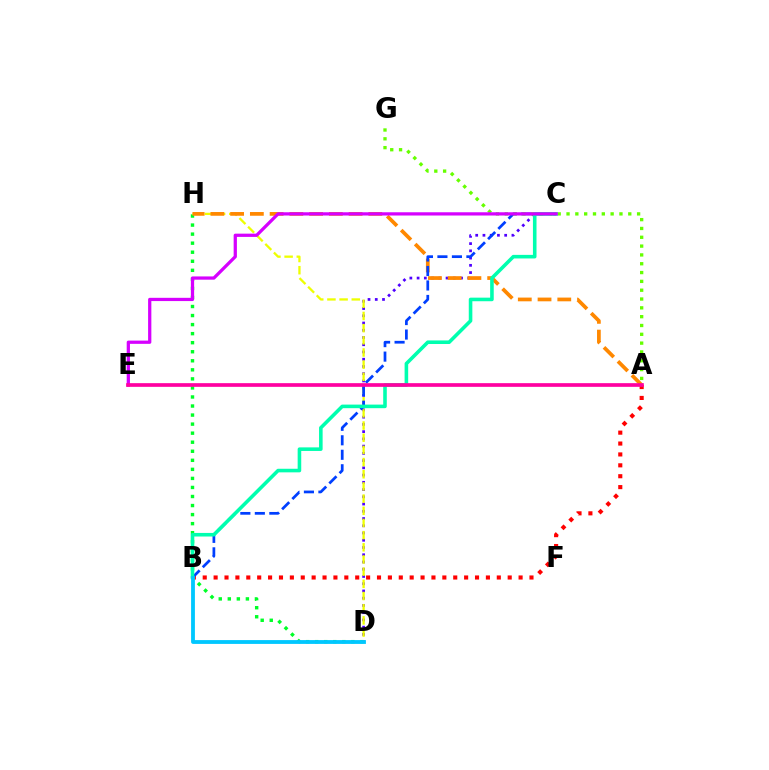{('D', 'H'): [{'color': '#00ff27', 'line_style': 'dotted', 'thickness': 2.46}, {'color': '#eeff00', 'line_style': 'dashed', 'thickness': 1.65}], ('C', 'D'): [{'color': '#4f00ff', 'line_style': 'dotted', 'thickness': 1.97}], ('A', 'H'): [{'color': '#ff8800', 'line_style': 'dashed', 'thickness': 2.68}], ('A', 'B'): [{'color': '#ff0000', 'line_style': 'dotted', 'thickness': 2.96}], ('B', 'C'): [{'color': '#003fff', 'line_style': 'dashed', 'thickness': 1.97}, {'color': '#00ffaf', 'line_style': 'solid', 'thickness': 2.58}], ('A', 'G'): [{'color': '#66ff00', 'line_style': 'dotted', 'thickness': 2.4}], ('C', 'E'): [{'color': '#d600ff', 'line_style': 'solid', 'thickness': 2.34}], ('A', 'E'): [{'color': '#ff00a0', 'line_style': 'solid', 'thickness': 2.65}], ('B', 'D'): [{'color': '#00c7ff', 'line_style': 'solid', 'thickness': 2.75}]}